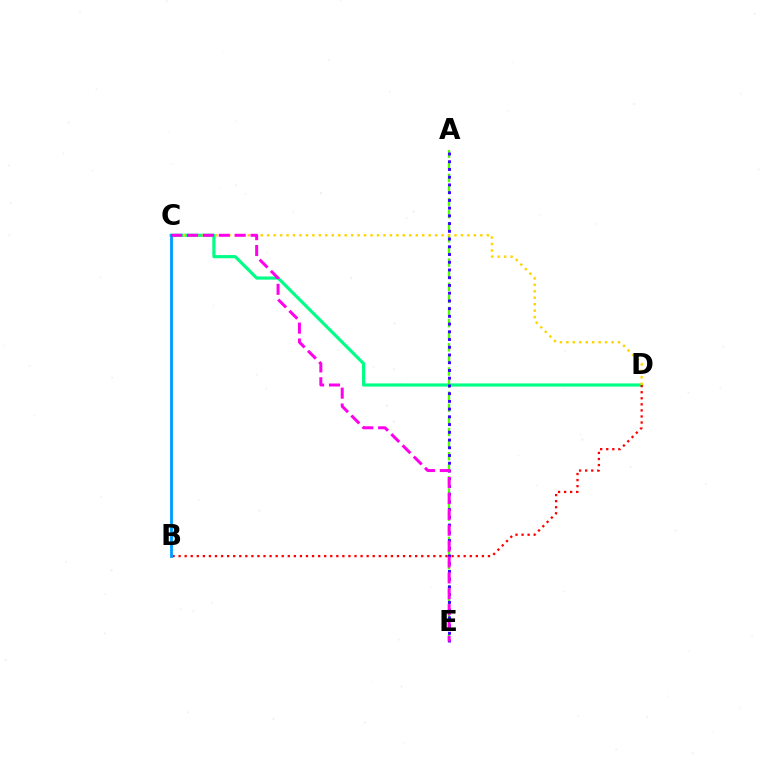{('C', 'D'): [{'color': '#00ff86', 'line_style': 'solid', 'thickness': 2.28}, {'color': '#ffd500', 'line_style': 'dotted', 'thickness': 1.75}], ('A', 'E'): [{'color': '#4fff00', 'line_style': 'dashed', 'thickness': 1.64}, {'color': '#3700ff', 'line_style': 'dotted', 'thickness': 2.1}], ('B', 'D'): [{'color': '#ff0000', 'line_style': 'dotted', 'thickness': 1.65}], ('B', 'C'): [{'color': '#009eff', 'line_style': 'solid', 'thickness': 2.04}], ('C', 'E'): [{'color': '#ff00ed', 'line_style': 'dashed', 'thickness': 2.16}]}